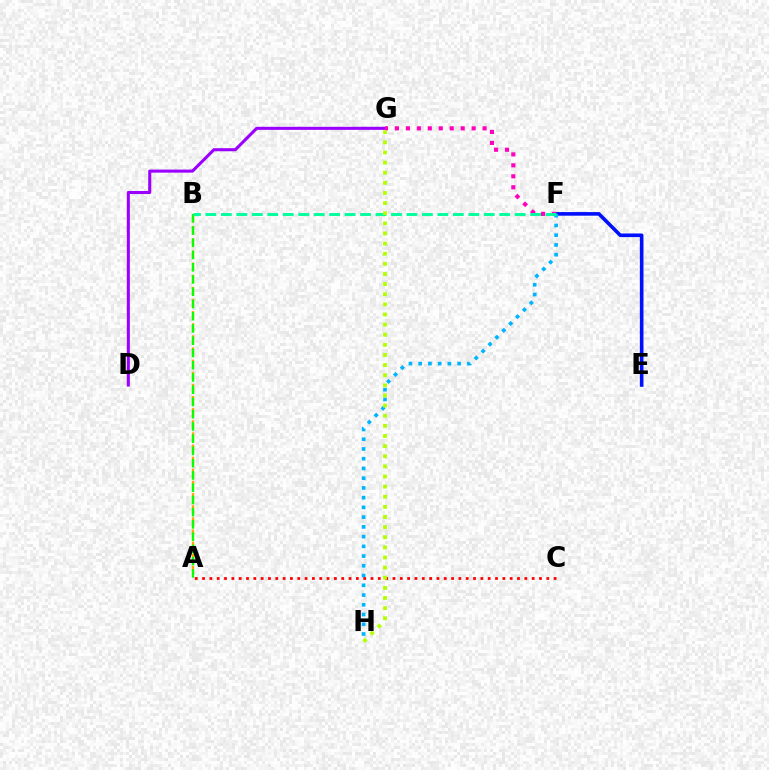{('E', 'F'): [{'color': '#0010ff', 'line_style': 'solid', 'thickness': 2.6}], ('A', 'B'): [{'color': '#ffa500', 'line_style': 'dashed', 'thickness': 1.65}, {'color': '#08ff00', 'line_style': 'dashed', 'thickness': 1.66}], ('D', 'G'): [{'color': '#9b00ff', 'line_style': 'solid', 'thickness': 2.21}], ('F', 'G'): [{'color': '#ff00bd', 'line_style': 'dotted', 'thickness': 2.98}], ('F', 'H'): [{'color': '#00b5ff', 'line_style': 'dotted', 'thickness': 2.65}], ('B', 'F'): [{'color': '#00ff9d', 'line_style': 'dashed', 'thickness': 2.1}], ('A', 'C'): [{'color': '#ff0000', 'line_style': 'dotted', 'thickness': 1.99}], ('G', 'H'): [{'color': '#b3ff00', 'line_style': 'dotted', 'thickness': 2.75}]}